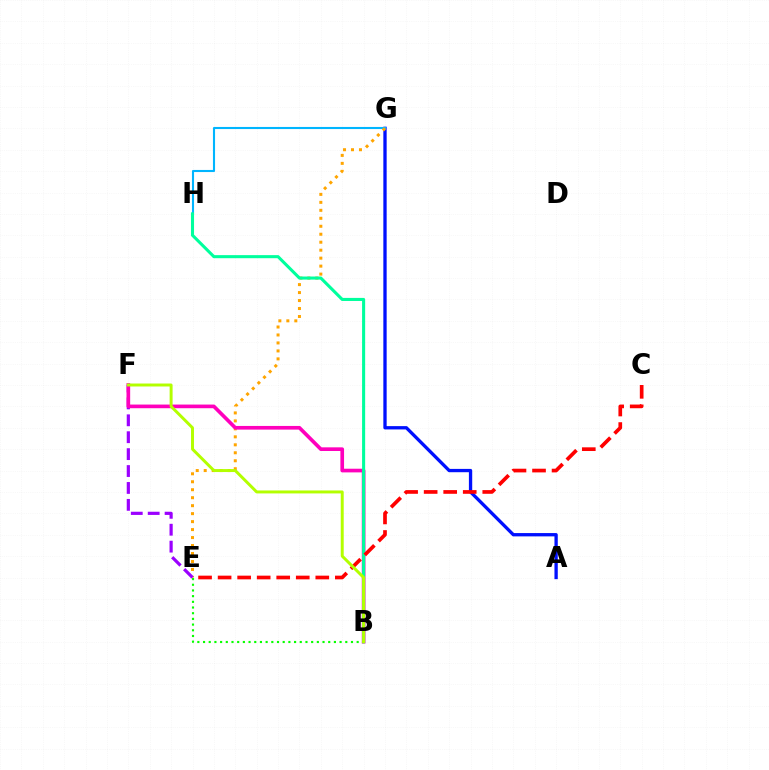{('A', 'G'): [{'color': '#0010ff', 'line_style': 'solid', 'thickness': 2.38}], ('G', 'H'): [{'color': '#00b5ff', 'line_style': 'solid', 'thickness': 1.52}], ('E', 'G'): [{'color': '#ffa500', 'line_style': 'dotted', 'thickness': 2.17}], ('E', 'F'): [{'color': '#9b00ff', 'line_style': 'dashed', 'thickness': 2.3}], ('B', 'F'): [{'color': '#ff00bd', 'line_style': 'solid', 'thickness': 2.64}, {'color': '#b3ff00', 'line_style': 'solid', 'thickness': 2.13}], ('B', 'H'): [{'color': '#00ff9d', 'line_style': 'solid', 'thickness': 2.21}], ('B', 'E'): [{'color': '#08ff00', 'line_style': 'dotted', 'thickness': 1.55}], ('C', 'E'): [{'color': '#ff0000', 'line_style': 'dashed', 'thickness': 2.65}]}